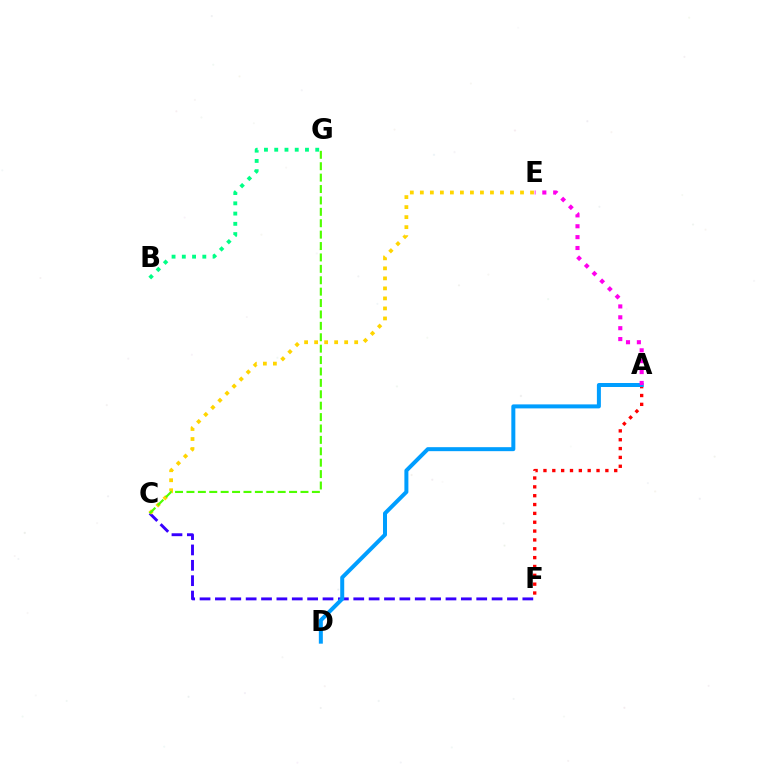{('B', 'G'): [{'color': '#00ff86', 'line_style': 'dotted', 'thickness': 2.79}], ('A', 'F'): [{'color': '#ff0000', 'line_style': 'dotted', 'thickness': 2.4}], ('C', 'F'): [{'color': '#3700ff', 'line_style': 'dashed', 'thickness': 2.09}], ('A', 'D'): [{'color': '#009eff', 'line_style': 'solid', 'thickness': 2.88}], ('C', 'E'): [{'color': '#ffd500', 'line_style': 'dotted', 'thickness': 2.72}], ('C', 'G'): [{'color': '#4fff00', 'line_style': 'dashed', 'thickness': 1.55}], ('A', 'E'): [{'color': '#ff00ed', 'line_style': 'dotted', 'thickness': 2.96}]}